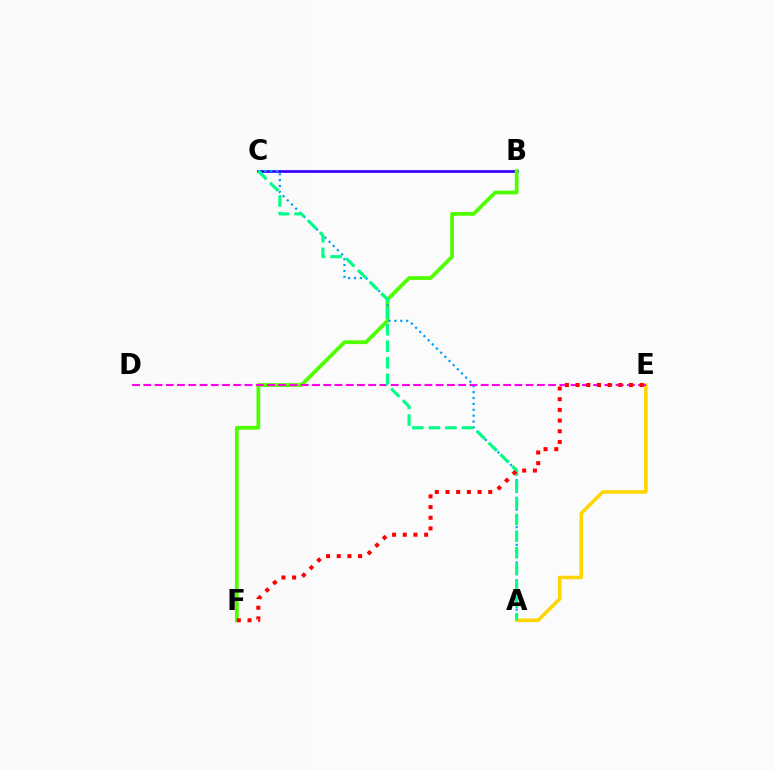{('B', 'C'): [{'color': '#3700ff', 'line_style': 'solid', 'thickness': 1.96}], ('A', 'E'): [{'color': '#ffd500', 'line_style': 'solid', 'thickness': 2.53}], ('B', 'F'): [{'color': '#4fff00', 'line_style': 'solid', 'thickness': 2.71}], ('A', 'C'): [{'color': '#009eff', 'line_style': 'dotted', 'thickness': 1.6}, {'color': '#00ff86', 'line_style': 'dashed', 'thickness': 2.25}], ('D', 'E'): [{'color': '#ff00ed', 'line_style': 'dashed', 'thickness': 1.53}], ('E', 'F'): [{'color': '#ff0000', 'line_style': 'dotted', 'thickness': 2.9}]}